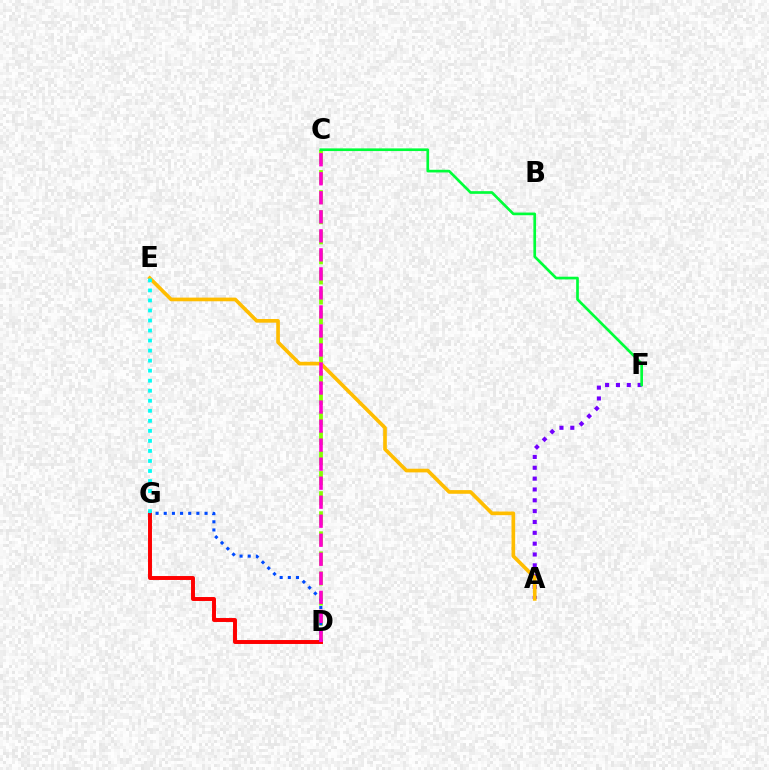{('A', 'F'): [{'color': '#7200ff', 'line_style': 'dotted', 'thickness': 2.95}], ('C', 'D'): [{'color': '#84ff00', 'line_style': 'dashed', 'thickness': 2.73}, {'color': '#ff00cf', 'line_style': 'dashed', 'thickness': 2.58}], ('D', 'G'): [{'color': '#ff0000', 'line_style': 'solid', 'thickness': 2.84}, {'color': '#004bff', 'line_style': 'dotted', 'thickness': 2.22}], ('A', 'E'): [{'color': '#ffbd00', 'line_style': 'solid', 'thickness': 2.64}], ('E', 'G'): [{'color': '#00fff6', 'line_style': 'dotted', 'thickness': 2.73}], ('C', 'F'): [{'color': '#00ff39', 'line_style': 'solid', 'thickness': 1.93}]}